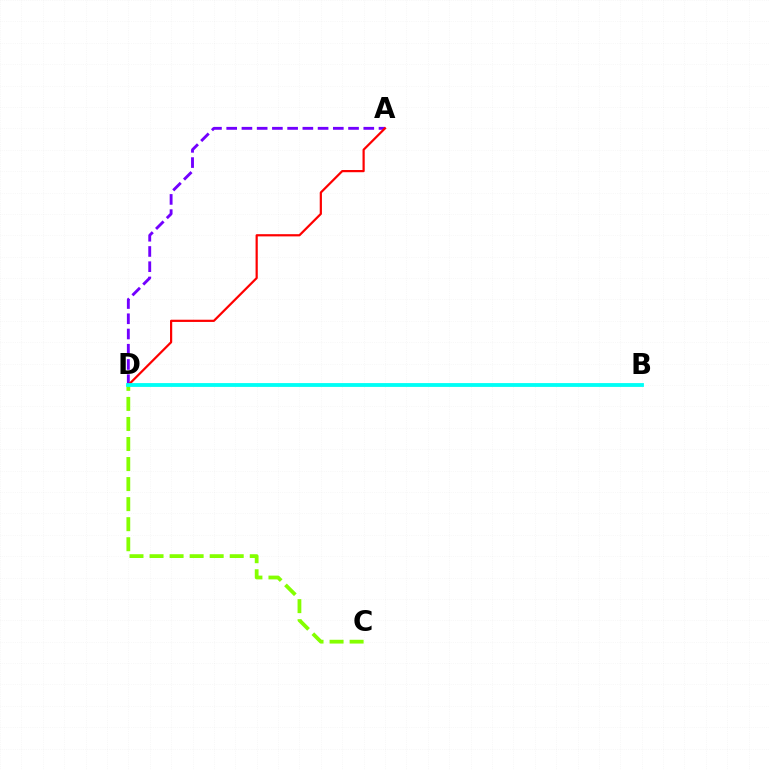{('C', 'D'): [{'color': '#84ff00', 'line_style': 'dashed', 'thickness': 2.72}], ('A', 'D'): [{'color': '#7200ff', 'line_style': 'dashed', 'thickness': 2.07}, {'color': '#ff0000', 'line_style': 'solid', 'thickness': 1.59}], ('B', 'D'): [{'color': '#00fff6', 'line_style': 'solid', 'thickness': 2.75}]}